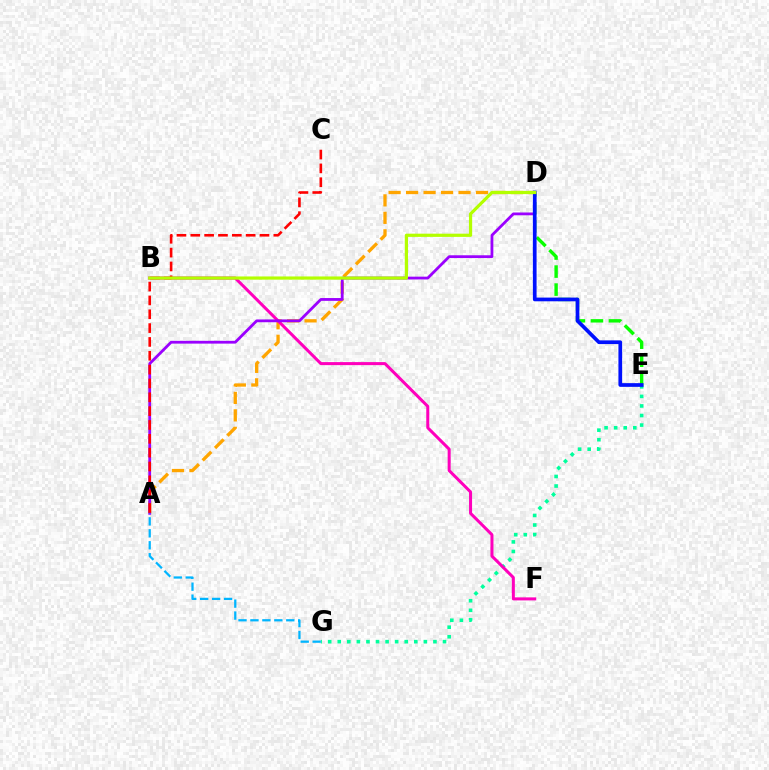{('A', 'D'): [{'color': '#ffa500', 'line_style': 'dashed', 'thickness': 2.37}, {'color': '#9b00ff', 'line_style': 'solid', 'thickness': 2.01}], ('E', 'G'): [{'color': '#00ff9d', 'line_style': 'dotted', 'thickness': 2.6}], ('D', 'E'): [{'color': '#08ff00', 'line_style': 'dashed', 'thickness': 2.45}, {'color': '#0010ff', 'line_style': 'solid', 'thickness': 2.67}], ('B', 'F'): [{'color': '#ff00bd', 'line_style': 'solid', 'thickness': 2.18}], ('A', 'G'): [{'color': '#00b5ff', 'line_style': 'dashed', 'thickness': 1.62}], ('A', 'C'): [{'color': '#ff0000', 'line_style': 'dashed', 'thickness': 1.88}], ('B', 'D'): [{'color': '#b3ff00', 'line_style': 'solid', 'thickness': 2.31}]}